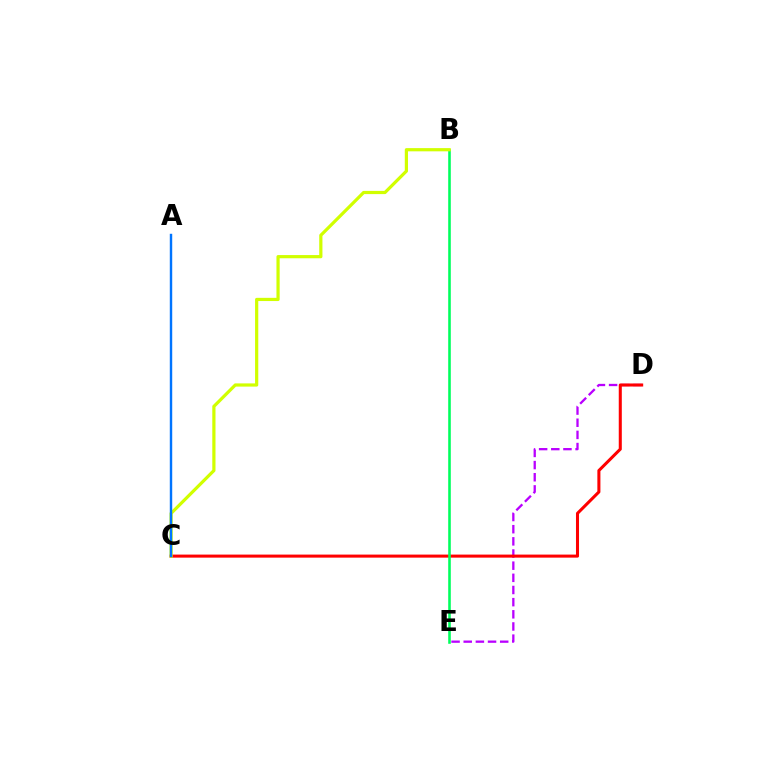{('D', 'E'): [{'color': '#b900ff', 'line_style': 'dashed', 'thickness': 1.65}], ('C', 'D'): [{'color': '#ff0000', 'line_style': 'solid', 'thickness': 2.19}], ('B', 'E'): [{'color': '#00ff5c', 'line_style': 'solid', 'thickness': 1.87}], ('B', 'C'): [{'color': '#d1ff00', 'line_style': 'solid', 'thickness': 2.31}], ('A', 'C'): [{'color': '#0074ff', 'line_style': 'solid', 'thickness': 1.75}]}